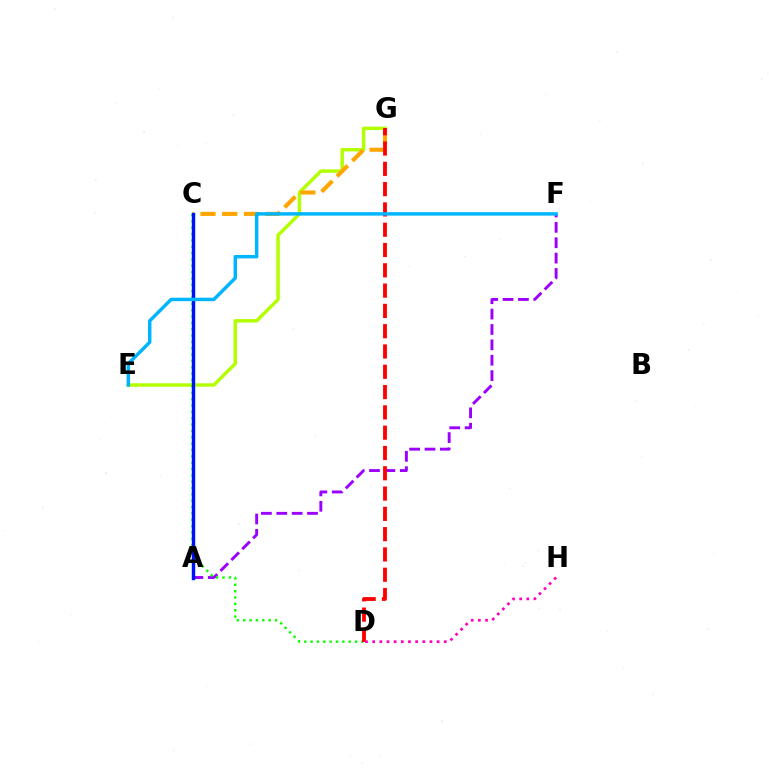{('A', 'C'): [{'color': '#00ff9d', 'line_style': 'solid', 'thickness': 2.38}, {'color': '#0010ff', 'line_style': 'solid', 'thickness': 2.39}], ('A', 'F'): [{'color': '#9b00ff', 'line_style': 'dashed', 'thickness': 2.09}], ('E', 'G'): [{'color': '#b3ff00', 'line_style': 'solid', 'thickness': 2.48}], ('C', 'D'): [{'color': '#08ff00', 'line_style': 'dotted', 'thickness': 1.73}], ('C', 'G'): [{'color': '#ffa500', 'line_style': 'dashed', 'thickness': 2.95}], ('D', 'G'): [{'color': '#ff0000', 'line_style': 'dashed', 'thickness': 2.76}], ('D', 'H'): [{'color': '#ff00bd', 'line_style': 'dotted', 'thickness': 1.95}], ('E', 'F'): [{'color': '#00b5ff', 'line_style': 'solid', 'thickness': 2.48}]}